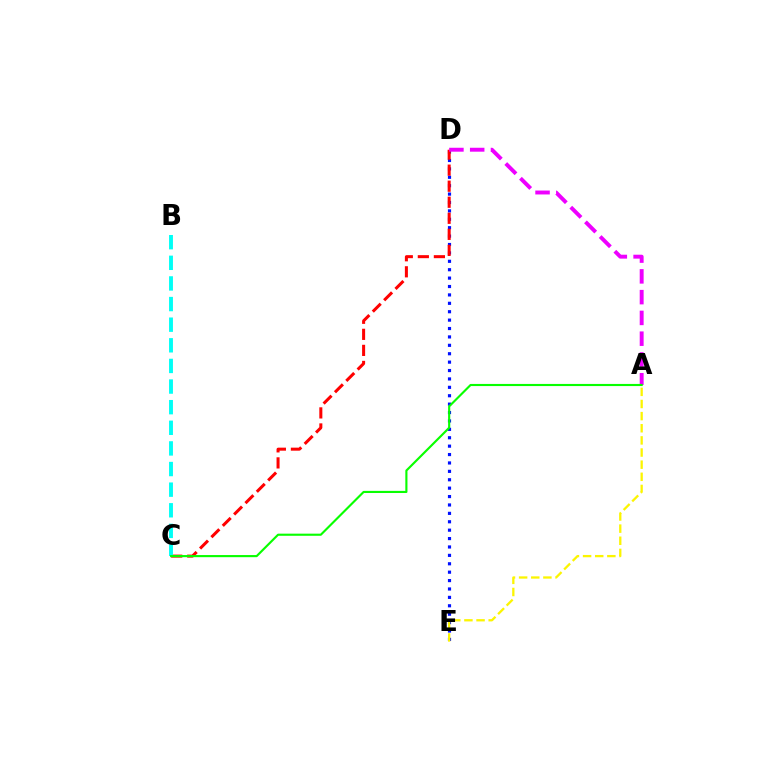{('D', 'E'): [{'color': '#0010ff', 'line_style': 'dotted', 'thickness': 2.28}], ('C', 'D'): [{'color': '#ff0000', 'line_style': 'dashed', 'thickness': 2.18}], ('A', 'E'): [{'color': '#fcf500', 'line_style': 'dashed', 'thickness': 1.65}], ('A', 'D'): [{'color': '#ee00ff', 'line_style': 'dashed', 'thickness': 2.82}], ('B', 'C'): [{'color': '#00fff6', 'line_style': 'dashed', 'thickness': 2.8}], ('A', 'C'): [{'color': '#08ff00', 'line_style': 'solid', 'thickness': 1.54}]}